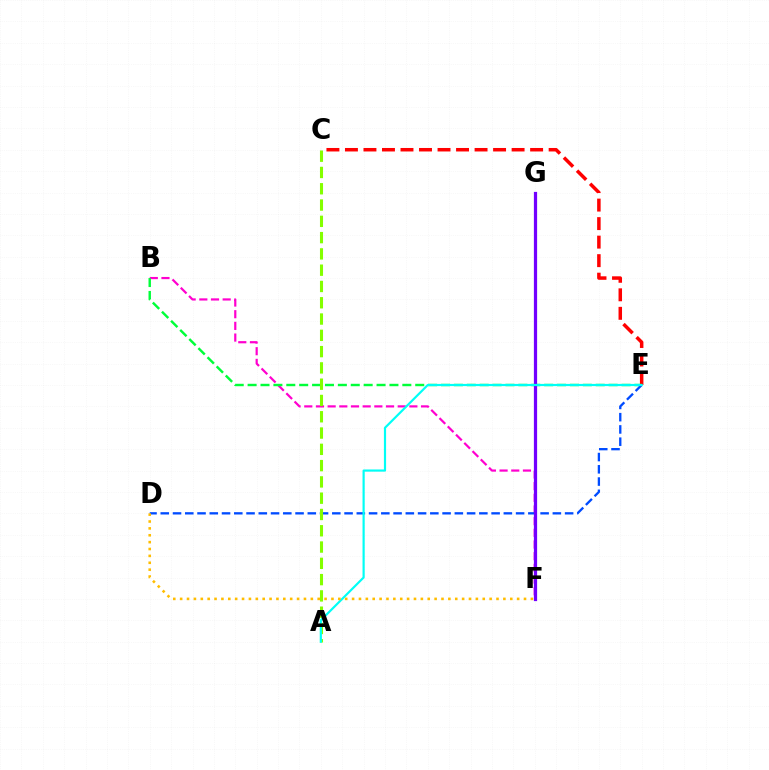{('B', 'F'): [{'color': '#ff00cf', 'line_style': 'dashed', 'thickness': 1.59}], ('C', 'E'): [{'color': '#ff0000', 'line_style': 'dashed', 'thickness': 2.52}], ('B', 'E'): [{'color': '#00ff39', 'line_style': 'dashed', 'thickness': 1.75}], ('D', 'E'): [{'color': '#004bff', 'line_style': 'dashed', 'thickness': 1.66}], ('A', 'C'): [{'color': '#84ff00', 'line_style': 'dashed', 'thickness': 2.21}], ('F', 'G'): [{'color': '#7200ff', 'line_style': 'solid', 'thickness': 2.32}], ('A', 'E'): [{'color': '#00fff6', 'line_style': 'solid', 'thickness': 1.57}], ('D', 'F'): [{'color': '#ffbd00', 'line_style': 'dotted', 'thickness': 1.87}]}